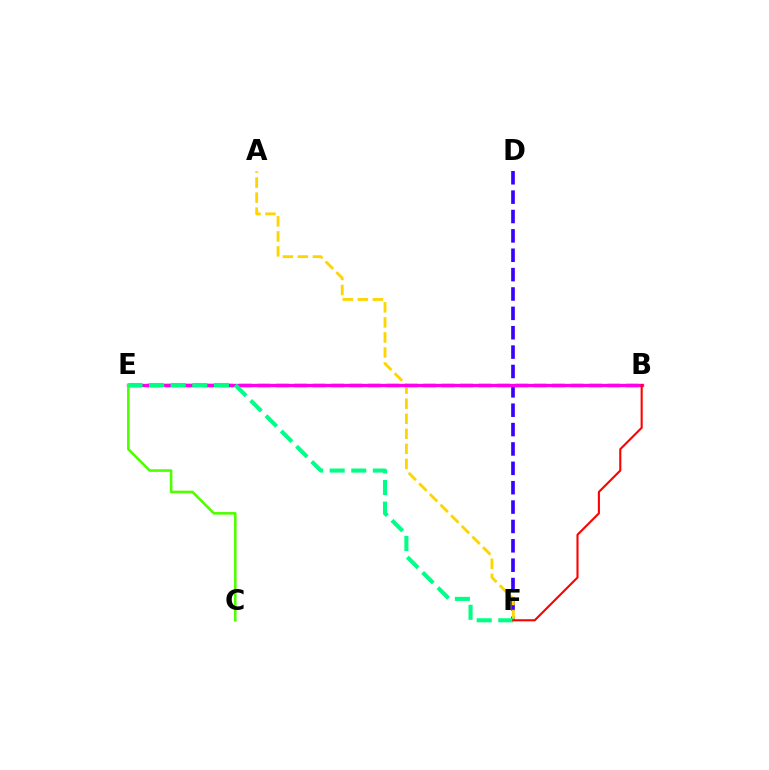{('D', 'F'): [{'color': '#3700ff', 'line_style': 'dashed', 'thickness': 2.63}], ('B', 'E'): [{'color': '#009eff', 'line_style': 'dashed', 'thickness': 2.5}, {'color': '#ff00ed', 'line_style': 'solid', 'thickness': 2.41}], ('A', 'F'): [{'color': '#ffd500', 'line_style': 'dashed', 'thickness': 2.04}], ('C', 'E'): [{'color': '#4fff00', 'line_style': 'solid', 'thickness': 1.87}], ('E', 'F'): [{'color': '#00ff86', 'line_style': 'dashed', 'thickness': 2.93}], ('B', 'F'): [{'color': '#ff0000', 'line_style': 'solid', 'thickness': 1.51}]}